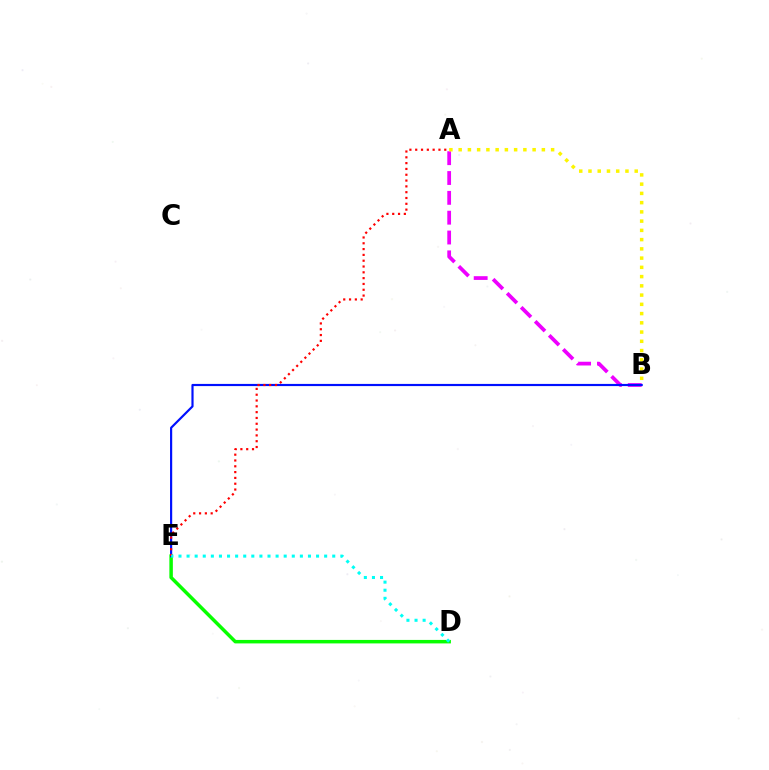{('A', 'B'): [{'color': '#ee00ff', 'line_style': 'dashed', 'thickness': 2.69}, {'color': '#fcf500', 'line_style': 'dotted', 'thickness': 2.51}], ('D', 'E'): [{'color': '#08ff00', 'line_style': 'solid', 'thickness': 2.51}, {'color': '#00fff6', 'line_style': 'dotted', 'thickness': 2.2}], ('B', 'E'): [{'color': '#0010ff', 'line_style': 'solid', 'thickness': 1.56}], ('A', 'E'): [{'color': '#ff0000', 'line_style': 'dotted', 'thickness': 1.58}]}